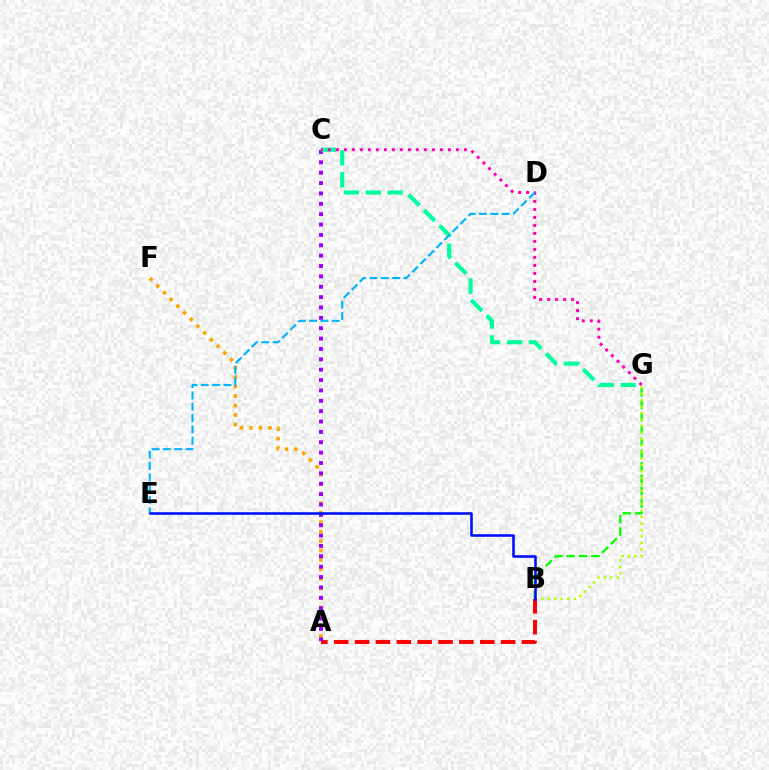{('B', 'G'): [{'color': '#08ff00', 'line_style': 'dashed', 'thickness': 1.68}, {'color': '#b3ff00', 'line_style': 'dotted', 'thickness': 1.76}], ('A', 'F'): [{'color': '#ffa500', 'line_style': 'dotted', 'thickness': 2.58}], ('A', 'B'): [{'color': '#ff0000', 'line_style': 'dashed', 'thickness': 2.83}], ('A', 'C'): [{'color': '#9b00ff', 'line_style': 'dotted', 'thickness': 2.82}], ('C', 'G'): [{'color': '#00ff9d', 'line_style': 'dashed', 'thickness': 2.97}, {'color': '#ff00bd', 'line_style': 'dotted', 'thickness': 2.17}], ('D', 'E'): [{'color': '#00b5ff', 'line_style': 'dashed', 'thickness': 1.54}], ('B', 'E'): [{'color': '#0010ff', 'line_style': 'solid', 'thickness': 1.86}]}